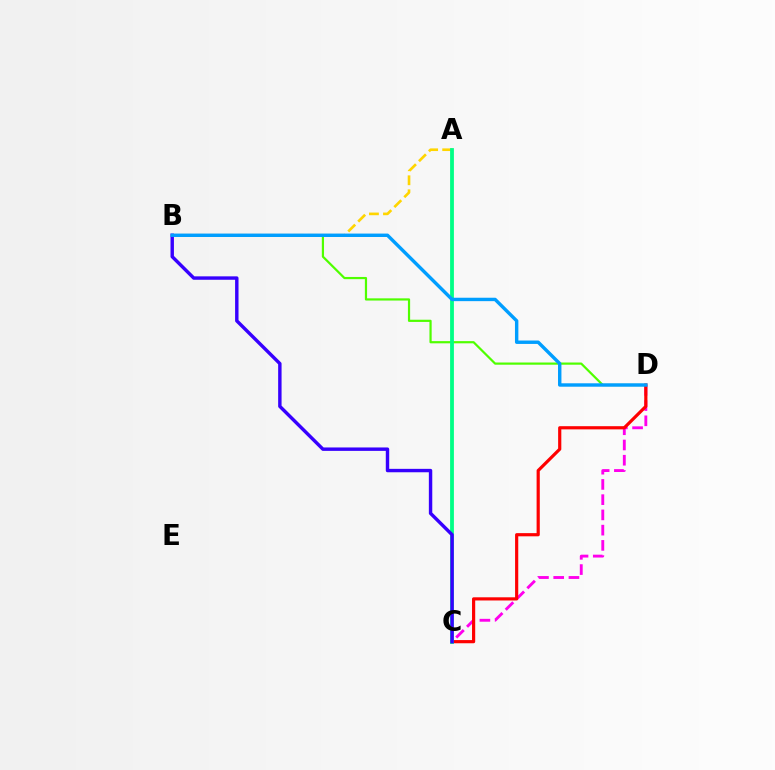{('C', 'D'): [{'color': '#ff00ed', 'line_style': 'dashed', 'thickness': 2.07}, {'color': '#ff0000', 'line_style': 'solid', 'thickness': 2.29}], ('B', 'D'): [{'color': '#4fff00', 'line_style': 'solid', 'thickness': 1.59}, {'color': '#009eff', 'line_style': 'solid', 'thickness': 2.46}], ('A', 'B'): [{'color': '#ffd500', 'line_style': 'dashed', 'thickness': 1.91}], ('A', 'C'): [{'color': '#00ff86', 'line_style': 'solid', 'thickness': 2.74}], ('B', 'C'): [{'color': '#3700ff', 'line_style': 'solid', 'thickness': 2.46}]}